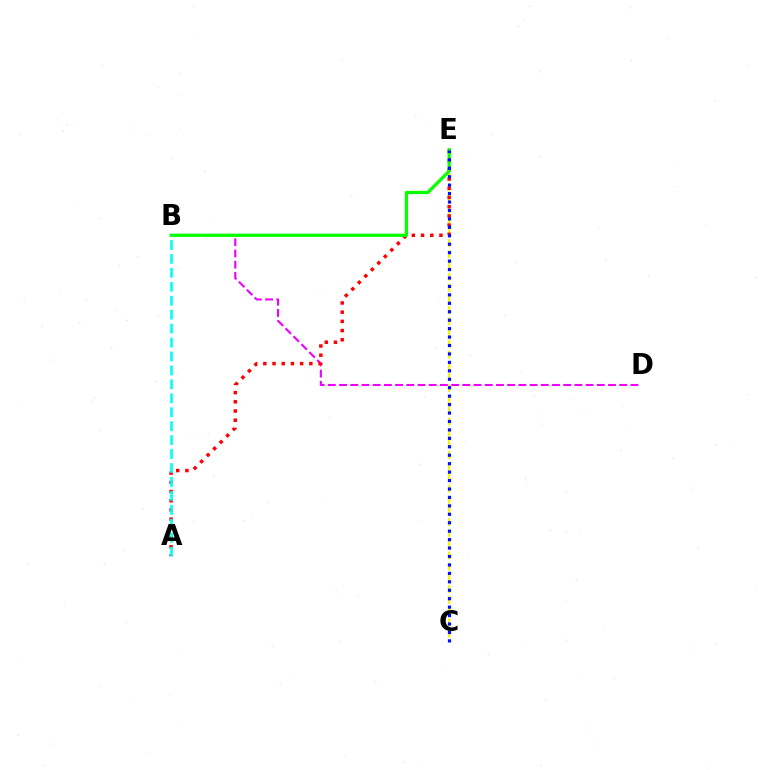{('C', 'E'): [{'color': '#fcf500', 'line_style': 'dashed', 'thickness': 1.52}, {'color': '#0010ff', 'line_style': 'dotted', 'thickness': 2.29}], ('B', 'D'): [{'color': '#ee00ff', 'line_style': 'dashed', 'thickness': 1.52}], ('A', 'E'): [{'color': '#ff0000', 'line_style': 'dotted', 'thickness': 2.5}], ('B', 'E'): [{'color': '#08ff00', 'line_style': 'solid', 'thickness': 2.34}], ('A', 'B'): [{'color': '#00fff6', 'line_style': 'dashed', 'thickness': 1.89}]}